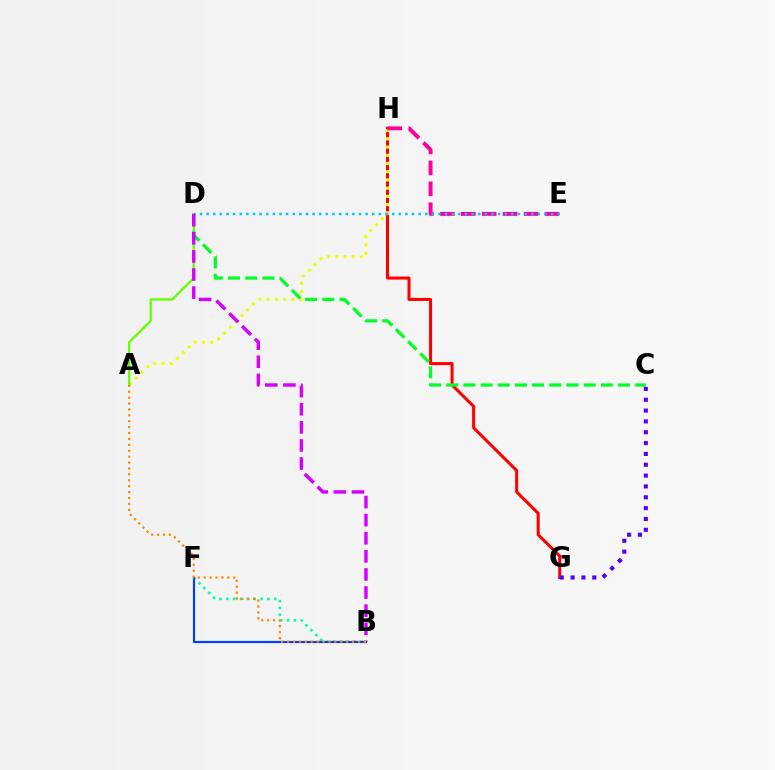{('G', 'H'): [{'color': '#ff0000', 'line_style': 'solid', 'thickness': 2.19}], ('A', 'H'): [{'color': '#eeff00', 'line_style': 'dotted', 'thickness': 2.23}], ('A', 'D'): [{'color': '#66ff00', 'line_style': 'solid', 'thickness': 1.67}], ('E', 'H'): [{'color': '#ff00a0', 'line_style': 'dashed', 'thickness': 2.84}], ('D', 'E'): [{'color': '#00c7ff', 'line_style': 'dotted', 'thickness': 1.8}], ('B', 'F'): [{'color': '#00ffaf', 'line_style': 'dotted', 'thickness': 1.86}, {'color': '#003fff', 'line_style': 'solid', 'thickness': 1.57}], ('C', 'D'): [{'color': '#00ff27', 'line_style': 'dashed', 'thickness': 2.33}], ('B', 'D'): [{'color': '#d600ff', 'line_style': 'dashed', 'thickness': 2.46}], ('C', 'G'): [{'color': '#4f00ff', 'line_style': 'dotted', 'thickness': 2.94}], ('A', 'B'): [{'color': '#ff8800', 'line_style': 'dotted', 'thickness': 1.6}]}